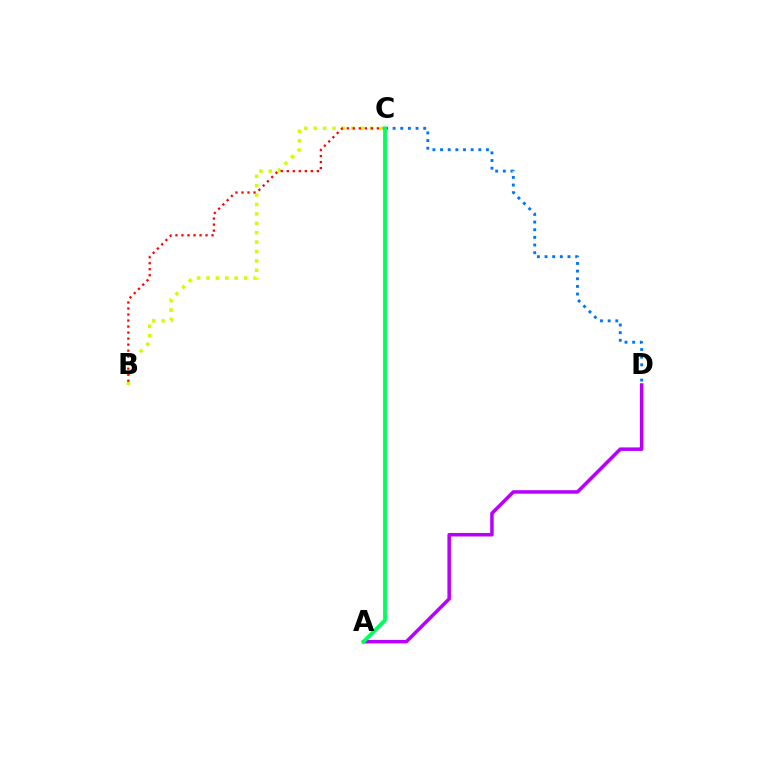{('B', 'C'): [{'color': '#d1ff00', 'line_style': 'dotted', 'thickness': 2.55}, {'color': '#ff0000', 'line_style': 'dotted', 'thickness': 1.63}], ('A', 'D'): [{'color': '#b900ff', 'line_style': 'solid', 'thickness': 2.54}], ('C', 'D'): [{'color': '#0074ff', 'line_style': 'dotted', 'thickness': 2.08}], ('A', 'C'): [{'color': '#00ff5c', 'line_style': 'solid', 'thickness': 2.74}]}